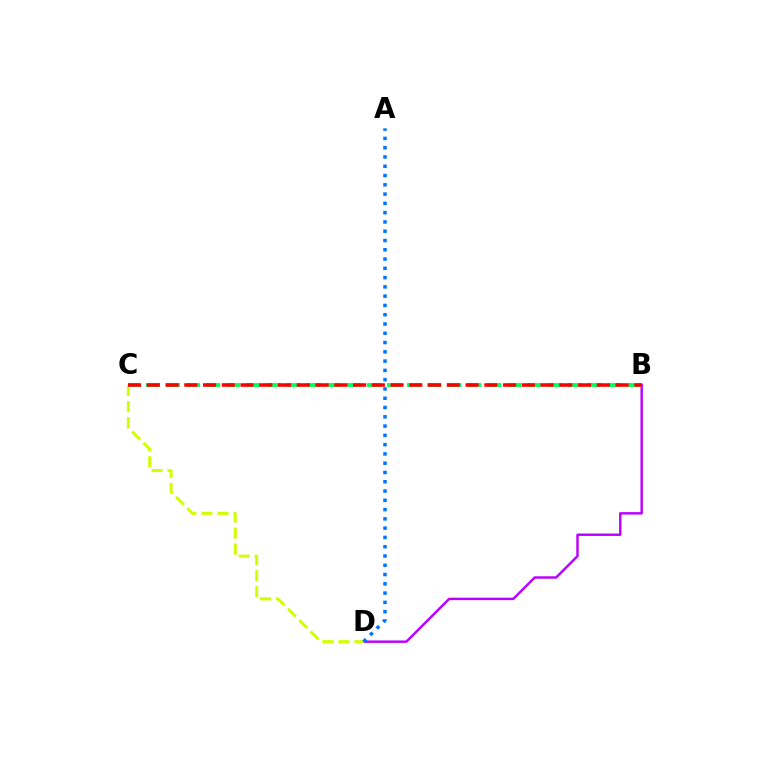{('B', 'D'): [{'color': '#b900ff', 'line_style': 'solid', 'thickness': 1.75}], ('C', 'D'): [{'color': '#d1ff00', 'line_style': 'dashed', 'thickness': 2.18}], ('B', 'C'): [{'color': '#00ff5c', 'line_style': 'dashed', 'thickness': 2.73}, {'color': '#ff0000', 'line_style': 'dashed', 'thickness': 2.55}], ('A', 'D'): [{'color': '#0074ff', 'line_style': 'dotted', 'thickness': 2.52}]}